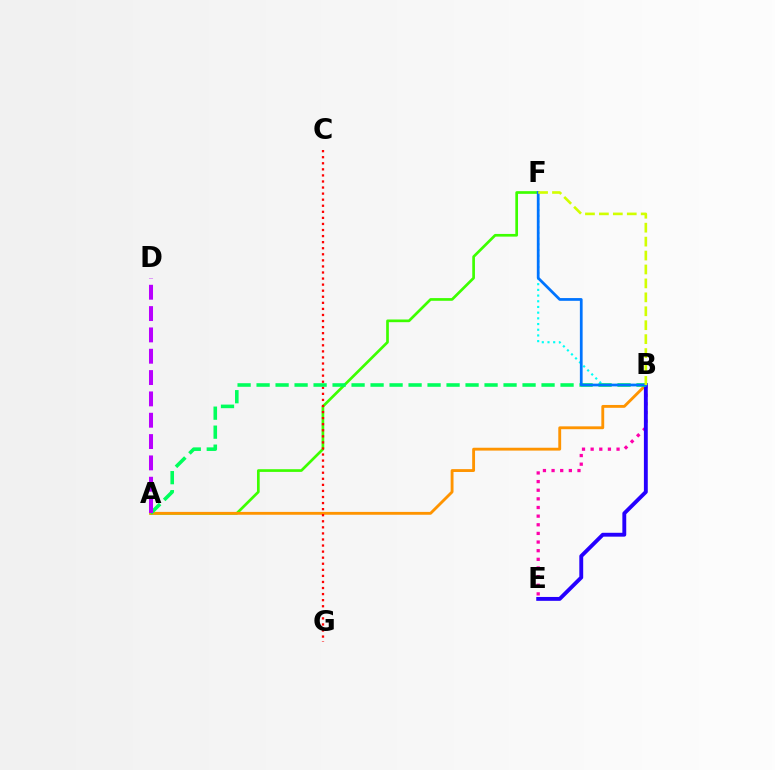{('B', 'E'): [{'color': '#ff00ac', 'line_style': 'dotted', 'thickness': 2.35}, {'color': '#2500ff', 'line_style': 'solid', 'thickness': 2.79}], ('A', 'F'): [{'color': '#3dff00', 'line_style': 'solid', 'thickness': 1.94}], ('A', 'B'): [{'color': '#ff9400', 'line_style': 'solid', 'thickness': 2.05}, {'color': '#00ff5c', 'line_style': 'dashed', 'thickness': 2.58}], ('C', 'G'): [{'color': '#ff0000', 'line_style': 'dotted', 'thickness': 1.65}], ('B', 'F'): [{'color': '#00fff6', 'line_style': 'dotted', 'thickness': 1.55}, {'color': '#0074ff', 'line_style': 'solid', 'thickness': 1.97}, {'color': '#d1ff00', 'line_style': 'dashed', 'thickness': 1.89}], ('A', 'D'): [{'color': '#b900ff', 'line_style': 'dashed', 'thickness': 2.9}]}